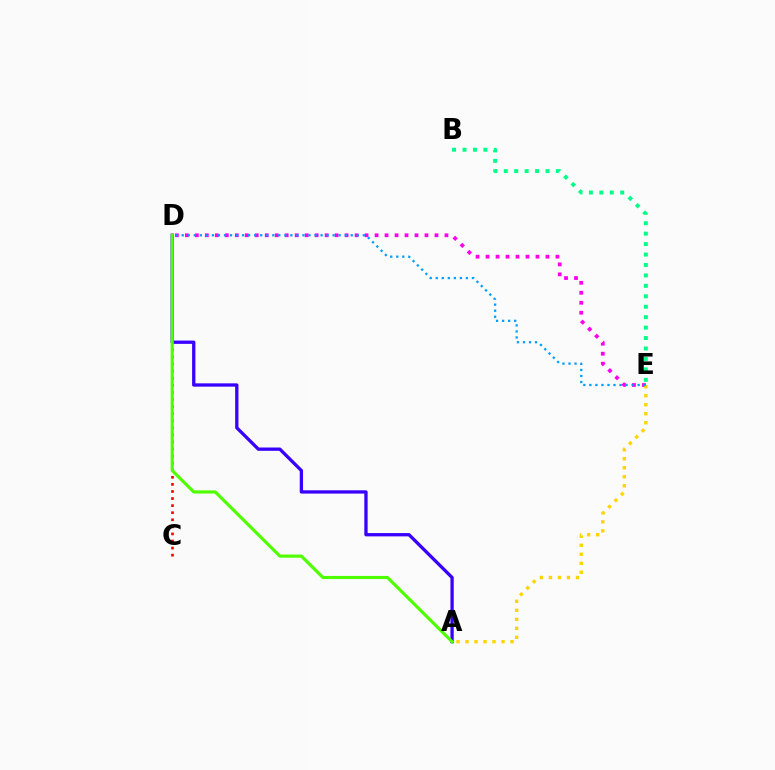{('C', 'D'): [{'color': '#ff0000', 'line_style': 'dotted', 'thickness': 1.92}], ('A', 'D'): [{'color': '#3700ff', 'line_style': 'solid', 'thickness': 2.37}, {'color': '#4fff00', 'line_style': 'solid', 'thickness': 2.27}], ('D', 'E'): [{'color': '#ff00ed', 'line_style': 'dotted', 'thickness': 2.71}, {'color': '#009eff', 'line_style': 'dotted', 'thickness': 1.64}], ('A', 'E'): [{'color': '#ffd500', 'line_style': 'dotted', 'thickness': 2.45}], ('B', 'E'): [{'color': '#00ff86', 'line_style': 'dotted', 'thickness': 2.84}]}